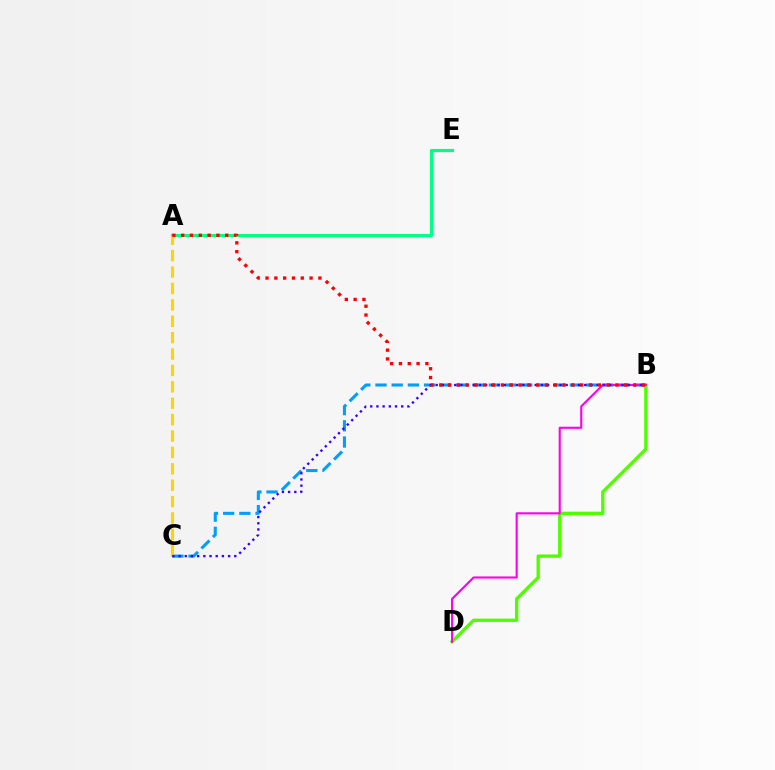{('A', 'E'): [{'color': '#00ff86', 'line_style': 'solid', 'thickness': 2.28}], ('B', 'C'): [{'color': '#009eff', 'line_style': 'dashed', 'thickness': 2.2}, {'color': '#3700ff', 'line_style': 'dotted', 'thickness': 1.68}], ('B', 'D'): [{'color': '#4fff00', 'line_style': 'solid', 'thickness': 2.39}, {'color': '#ff00ed', 'line_style': 'solid', 'thickness': 1.53}], ('A', 'C'): [{'color': '#ffd500', 'line_style': 'dashed', 'thickness': 2.23}], ('A', 'B'): [{'color': '#ff0000', 'line_style': 'dotted', 'thickness': 2.39}]}